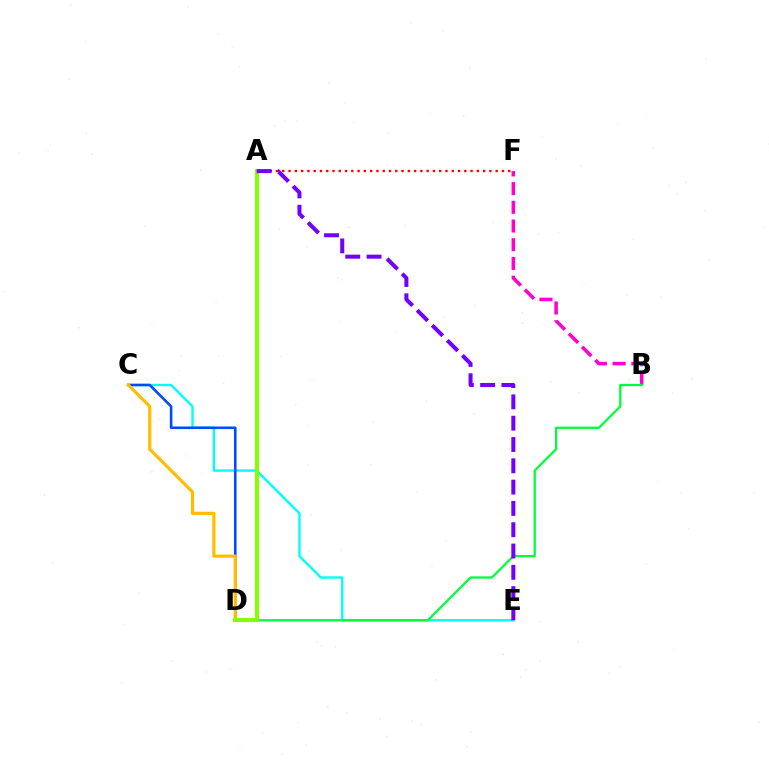{('C', 'E'): [{'color': '#00fff6', 'line_style': 'solid', 'thickness': 1.71}], ('C', 'D'): [{'color': '#004bff', 'line_style': 'solid', 'thickness': 1.86}, {'color': '#ffbd00', 'line_style': 'solid', 'thickness': 2.29}], ('B', 'F'): [{'color': '#ff00cf', 'line_style': 'dashed', 'thickness': 2.54}], ('B', 'D'): [{'color': '#00ff39', 'line_style': 'solid', 'thickness': 1.63}], ('A', 'F'): [{'color': '#ff0000', 'line_style': 'dotted', 'thickness': 1.71}], ('A', 'D'): [{'color': '#84ff00', 'line_style': 'solid', 'thickness': 2.93}], ('A', 'E'): [{'color': '#7200ff', 'line_style': 'dashed', 'thickness': 2.89}]}